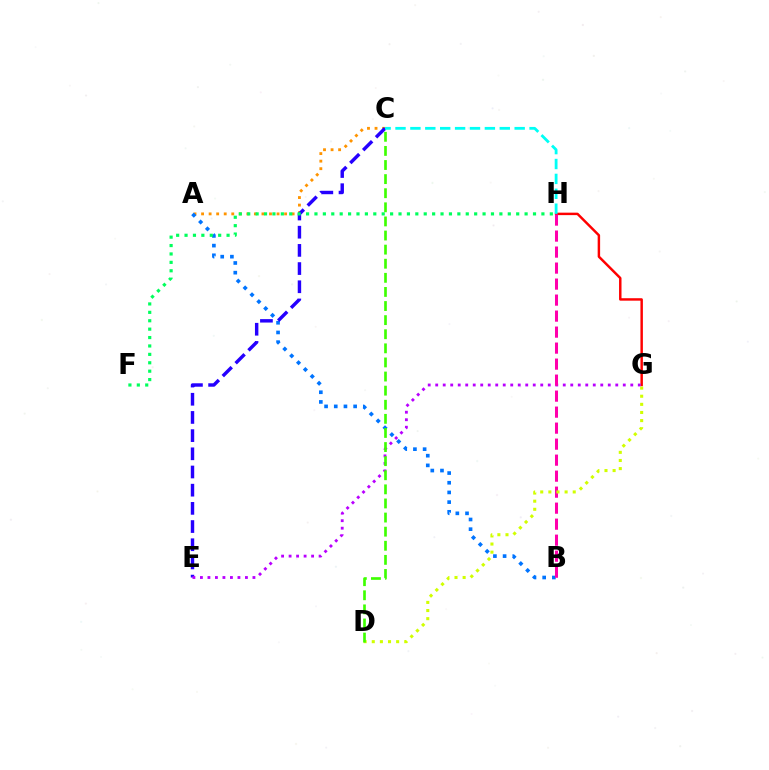{('A', 'C'): [{'color': '#ff9400', 'line_style': 'dotted', 'thickness': 2.05}], ('A', 'B'): [{'color': '#0074ff', 'line_style': 'dotted', 'thickness': 2.63}], ('G', 'H'): [{'color': '#ff0000', 'line_style': 'solid', 'thickness': 1.77}], ('C', 'E'): [{'color': '#2500ff', 'line_style': 'dashed', 'thickness': 2.47}], ('C', 'H'): [{'color': '#00fff6', 'line_style': 'dashed', 'thickness': 2.02}], ('E', 'G'): [{'color': '#b900ff', 'line_style': 'dotted', 'thickness': 2.04}], ('B', 'H'): [{'color': '#ff00ac', 'line_style': 'dashed', 'thickness': 2.17}], ('D', 'G'): [{'color': '#d1ff00', 'line_style': 'dotted', 'thickness': 2.21}], ('C', 'D'): [{'color': '#3dff00', 'line_style': 'dashed', 'thickness': 1.92}], ('F', 'H'): [{'color': '#00ff5c', 'line_style': 'dotted', 'thickness': 2.28}]}